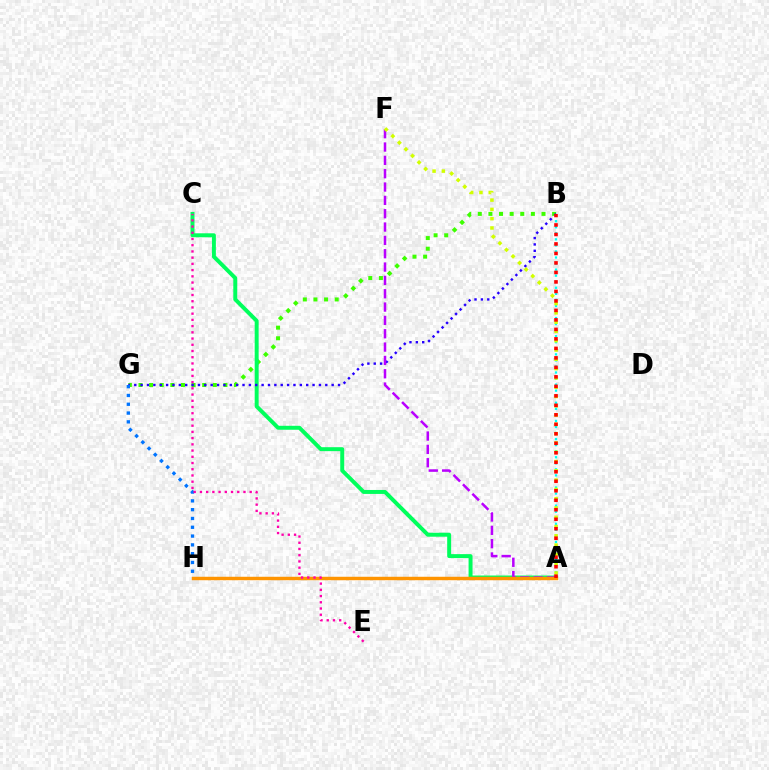{('B', 'G'): [{'color': '#3dff00', 'line_style': 'dotted', 'thickness': 2.88}, {'color': '#2500ff', 'line_style': 'dotted', 'thickness': 1.73}], ('A', 'C'): [{'color': '#00ff5c', 'line_style': 'solid', 'thickness': 2.85}], ('A', 'B'): [{'color': '#00fff6', 'line_style': 'dotted', 'thickness': 1.64}, {'color': '#ff0000', 'line_style': 'dotted', 'thickness': 2.58}], ('G', 'H'): [{'color': '#0074ff', 'line_style': 'dotted', 'thickness': 2.39}], ('A', 'F'): [{'color': '#b900ff', 'line_style': 'dashed', 'thickness': 1.81}, {'color': '#d1ff00', 'line_style': 'dotted', 'thickness': 2.52}], ('A', 'H'): [{'color': '#ff9400', 'line_style': 'solid', 'thickness': 2.49}], ('C', 'E'): [{'color': '#ff00ac', 'line_style': 'dotted', 'thickness': 1.69}]}